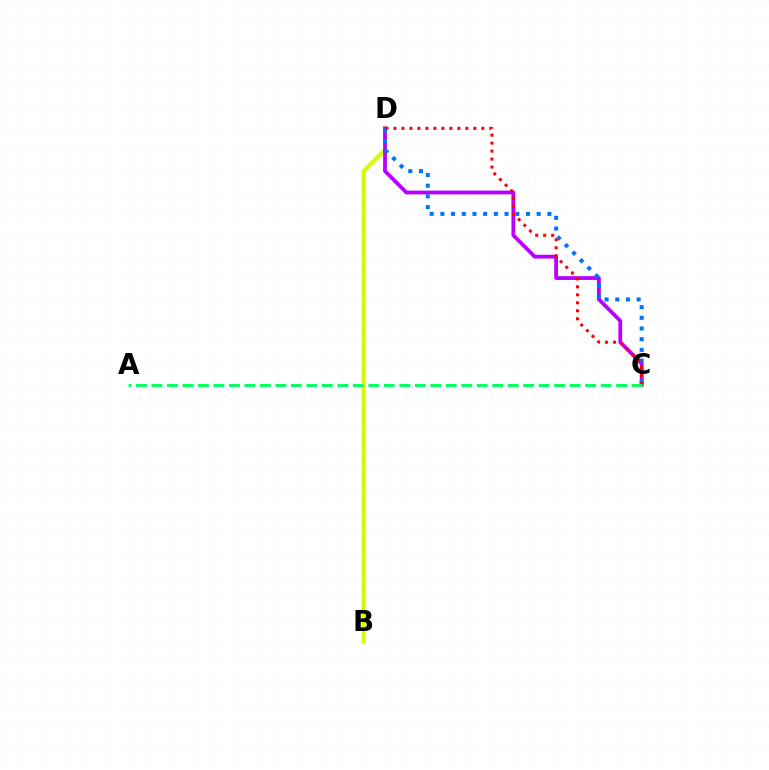{('B', 'D'): [{'color': '#d1ff00', 'line_style': 'solid', 'thickness': 2.92}], ('C', 'D'): [{'color': '#b900ff', 'line_style': 'solid', 'thickness': 2.74}, {'color': '#0074ff', 'line_style': 'dotted', 'thickness': 2.91}, {'color': '#ff0000', 'line_style': 'dotted', 'thickness': 2.17}], ('A', 'C'): [{'color': '#00ff5c', 'line_style': 'dashed', 'thickness': 2.1}]}